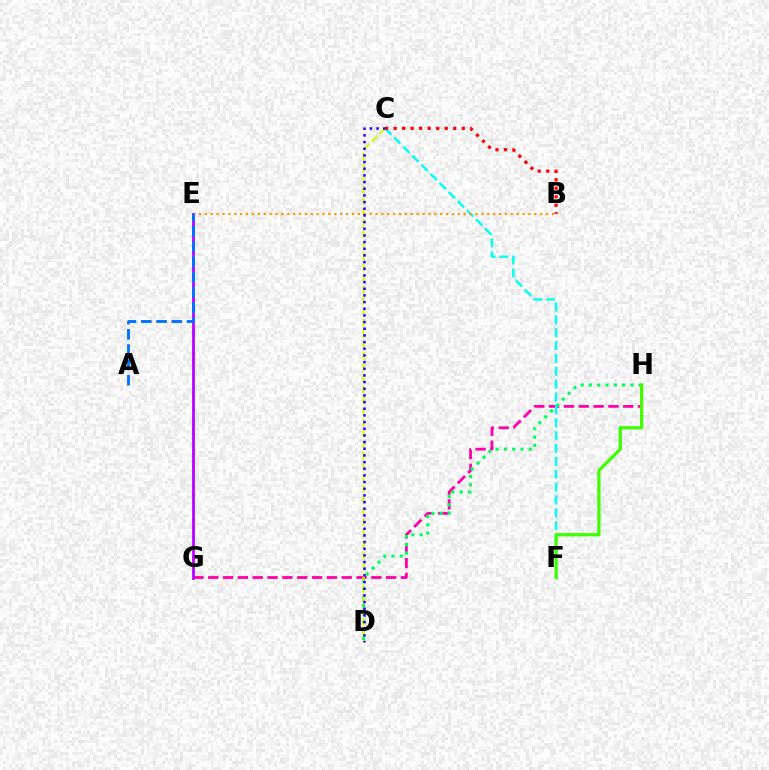{('G', 'H'): [{'color': '#ff00ac', 'line_style': 'dashed', 'thickness': 2.01}], ('D', 'H'): [{'color': '#00ff5c', 'line_style': 'dotted', 'thickness': 2.25}], ('C', 'F'): [{'color': '#00fff6', 'line_style': 'dashed', 'thickness': 1.75}], ('B', 'C'): [{'color': '#ff0000', 'line_style': 'dotted', 'thickness': 2.31}], ('C', 'D'): [{'color': '#d1ff00', 'line_style': 'dashed', 'thickness': 1.51}, {'color': '#2500ff', 'line_style': 'dotted', 'thickness': 1.81}], ('B', 'E'): [{'color': '#ff9400', 'line_style': 'dotted', 'thickness': 1.6}], ('F', 'H'): [{'color': '#3dff00', 'line_style': 'solid', 'thickness': 2.33}], ('E', 'G'): [{'color': '#b900ff', 'line_style': 'solid', 'thickness': 1.99}], ('A', 'E'): [{'color': '#0074ff', 'line_style': 'dashed', 'thickness': 2.08}]}